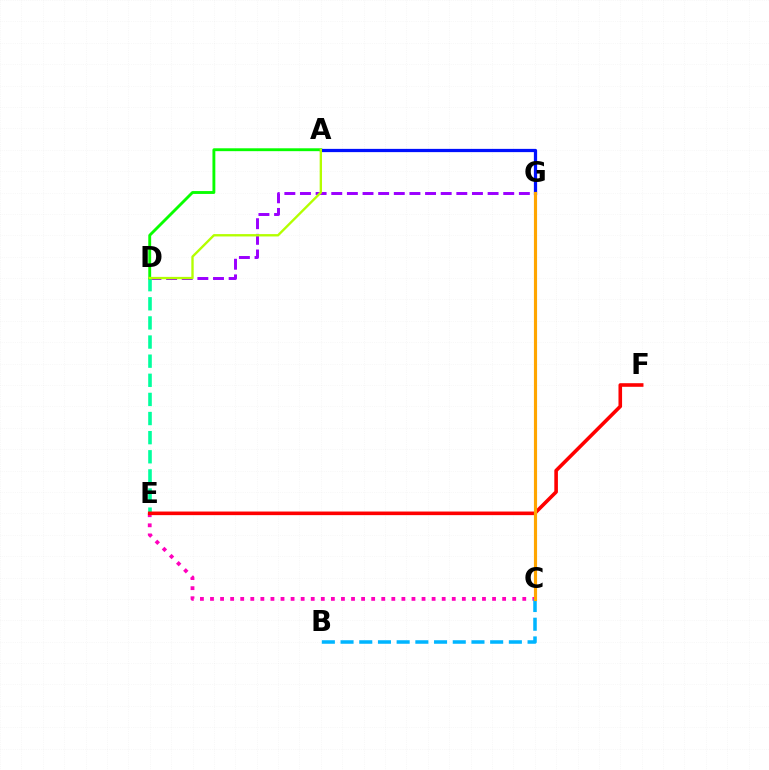{('D', 'G'): [{'color': '#9b00ff', 'line_style': 'dashed', 'thickness': 2.12}], ('C', 'E'): [{'color': '#ff00bd', 'line_style': 'dotted', 'thickness': 2.74}], ('D', 'E'): [{'color': '#00ff9d', 'line_style': 'dashed', 'thickness': 2.6}], ('A', 'D'): [{'color': '#08ff00', 'line_style': 'solid', 'thickness': 2.07}, {'color': '#b3ff00', 'line_style': 'solid', 'thickness': 1.7}], ('B', 'C'): [{'color': '#00b5ff', 'line_style': 'dashed', 'thickness': 2.54}], ('E', 'F'): [{'color': '#ff0000', 'line_style': 'solid', 'thickness': 2.59}], ('A', 'G'): [{'color': '#0010ff', 'line_style': 'solid', 'thickness': 2.34}], ('C', 'G'): [{'color': '#ffa500', 'line_style': 'solid', 'thickness': 2.27}]}